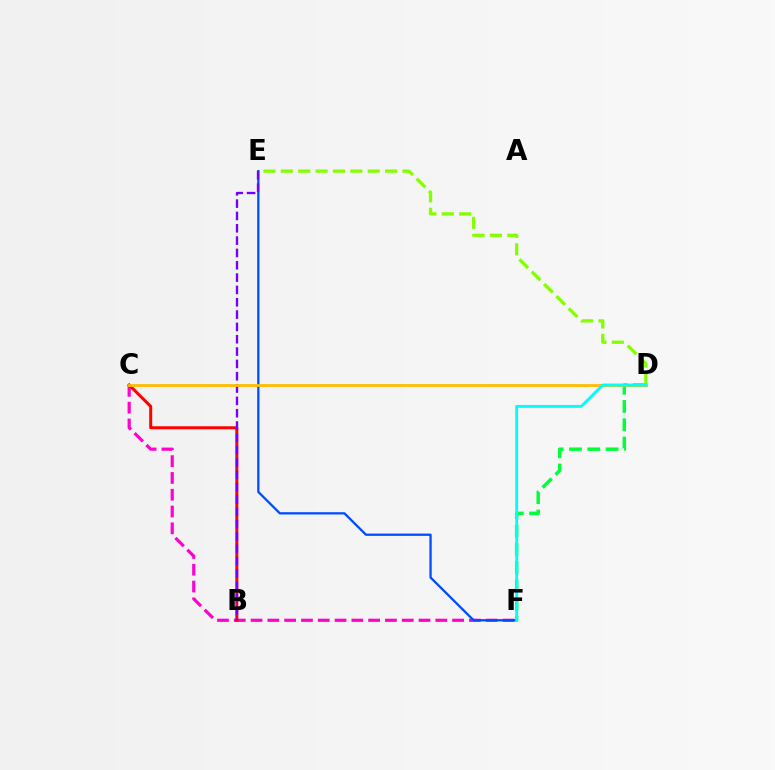{('D', 'F'): [{'color': '#00ff39', 'line_style': 'dashed', 'thickness': 2.49}, {'color': '#00fff6', 'line_style': 'solid', 'thickness': 2.08}], ('C', 'F'): [{'color': '#ff00cf', 'line_style': 'dashed', 'thickness': 2.28}], ('D', 'E'): [{'color': '#84ff00', 'line_style': 'dashed', 'thickness': 2.36}], ('B', 'C'): [{'color': '#ff0000', 'line_style': 'solid', 'thickness': 2.17}], ('E', 'F'): [{'color': '#004bff', 'line_style': 'solid', 'thickness': 1.64}], ('B', 'E'): [{'color': '#7200ff', 'line_style': 'dashed', 'thickness': 1.67}], ('C', 'D'): [{'color': '#ffbd00', 'line_style': 'solid', 'thickness': 2.0}]}